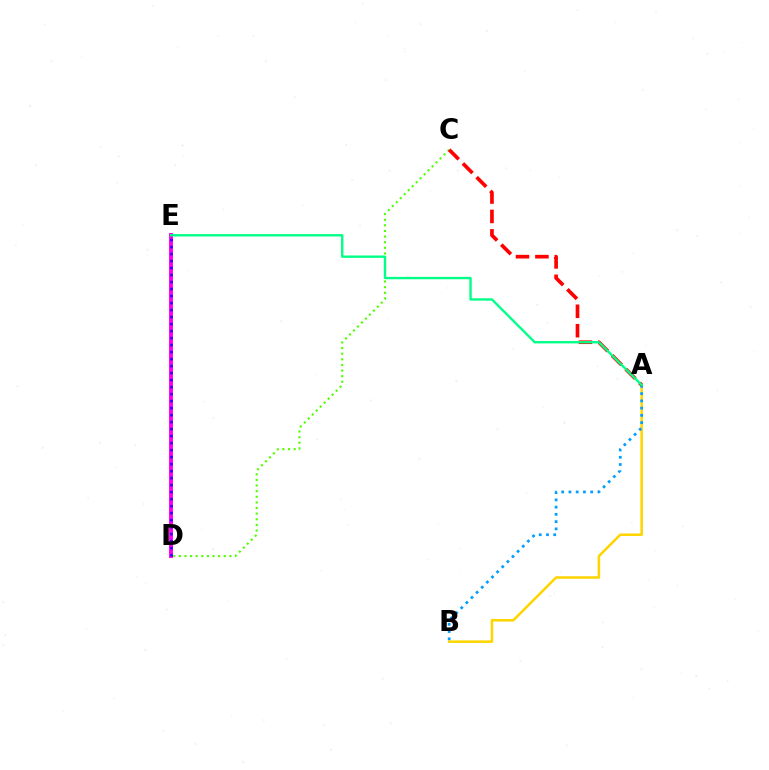{('D', 'E'): [{'color': '#ff00ed', 'line_style': 'solid', 'thickness': 2.82}, {'color': '#3700ff', 'line_style': 'dotted', 'thickness': 1.9}], ('A', 'B'): [{'color': '#ffd500', 'line_style': 'solid', 'thickness': 1.82}, {'color': '#009eff', 'line_style': 'dotted', 'thickness': 1.97}], ('C', 'D'): [{'color': '#4fff00', 'line_style': 'dotted', 'thickness': 1.53}], ('A', 'C'): [{'color': '#ff0000', 'line_style': 'dashed', 'thickness': 2.64}], ('A', 'E'): [{'color': '#00ff86', 'line_style': 'solid', 'thickness': 1.7}]}